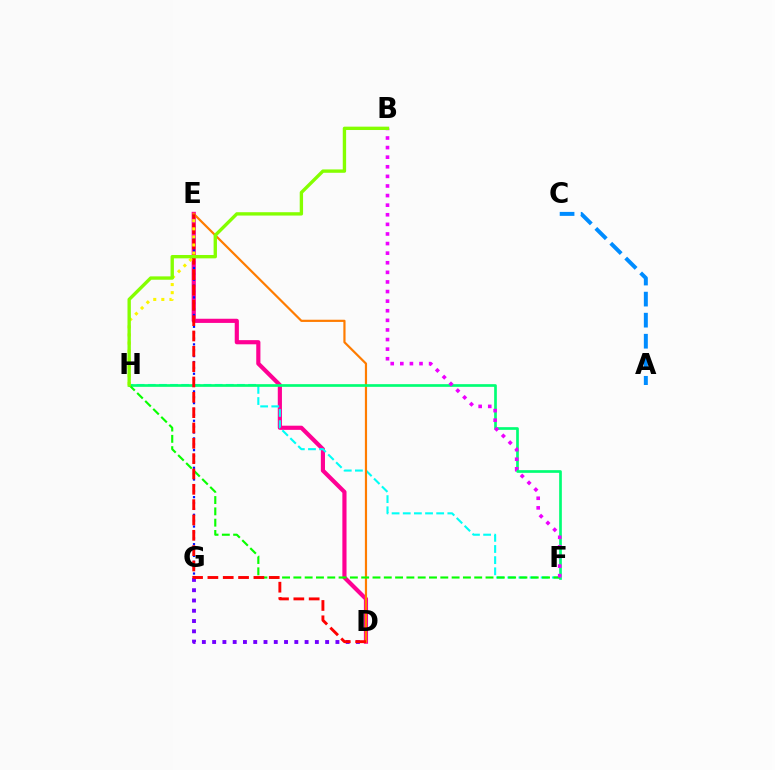{('A', 'C'): [{'color': '#008cff', 'line_style': 'dashed', 'thickness': 2.86}], ('D', 'E'): [{'color': '#ff0094', 'line_style': 'solid', 'thickness': 3.0}, {'color': '#ff7c00', 'line_style': 'solid', 'thickness': 1.58}, {'color': '#ff0000', 'line_style': 'dashed', 'thickness': 2.08}], ('F', 'H'): [{'color': '#00fff6', 'line_style': 'dashed', 'thickness': 1.51}, {'color': '#00ff74', 'line_style': 'solid', 'thickness': 1.93}, {'color': '#08ff00', 'line_style': 'dashed', 'thickness': 1.54}], ('E', 'G'): [{'color': '#0010ff', 'line_style': 'dotted', 'thickness': 1.6}], ('D', 'G'): [{'color': '#7200ff', 'line_style': 'dotted', 'thickness': 2.79}], ('E', 'H'): [{'color': '#fcf500', 'line_style': 'dotted', 'thickness': 2.2}], ('B', 'F'): [{'color': '#ee00ff', 'line_style': 'dotted', 'thickness': 2.61}], ('B', 'H'): [{'color': '#84ff00', 'line_style': 'solid', 'thickness': 2.42}]}